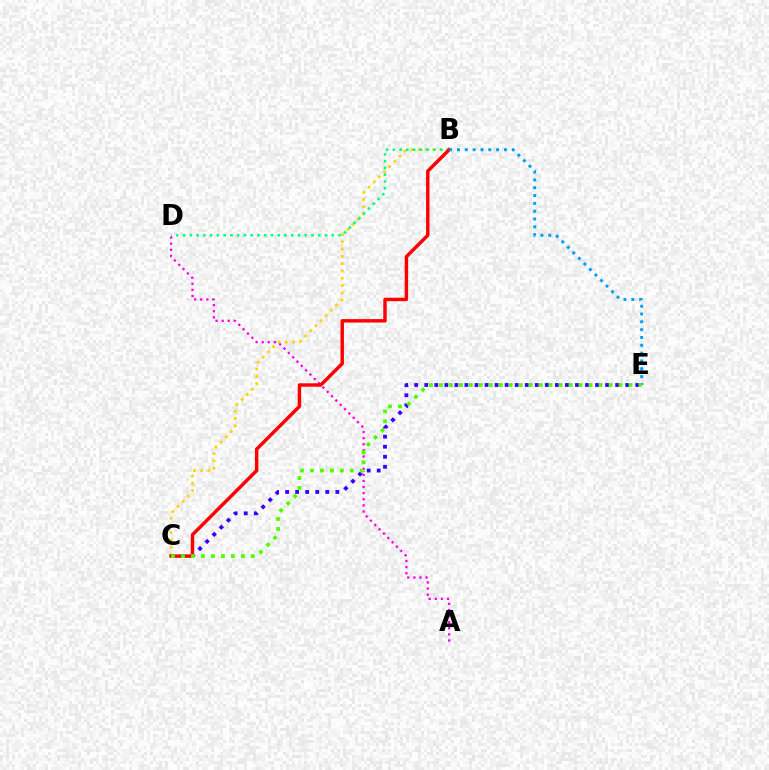{('B', 'C'): [{'color': '#ffd500', 'line_style': 'dotted', 'thickness': 1.98}, {'color': '#ff0000', 'line_style': 'solid', 'thickness': 2.47}], ('B', 'D'): [{'color': '#00ff86', 'line_style': 'dotted', 'thickness': 1.84}], ('A', 'D'): [{'color': '#ff00ed', 'line_style': 'dotted', 'thickness': 1.66}], ('C', 'E'): [{'color': '#3700ff', 'line_style': 'dotted', 'thickness': 2.73}, {'color': '#4fff00', 'line_style': 'dotted', 'thickness': 2.71}], ('B', 'E'): [{'color': '#009eff', 'line_style': 'dotted', 'thickness': 2.13}]}